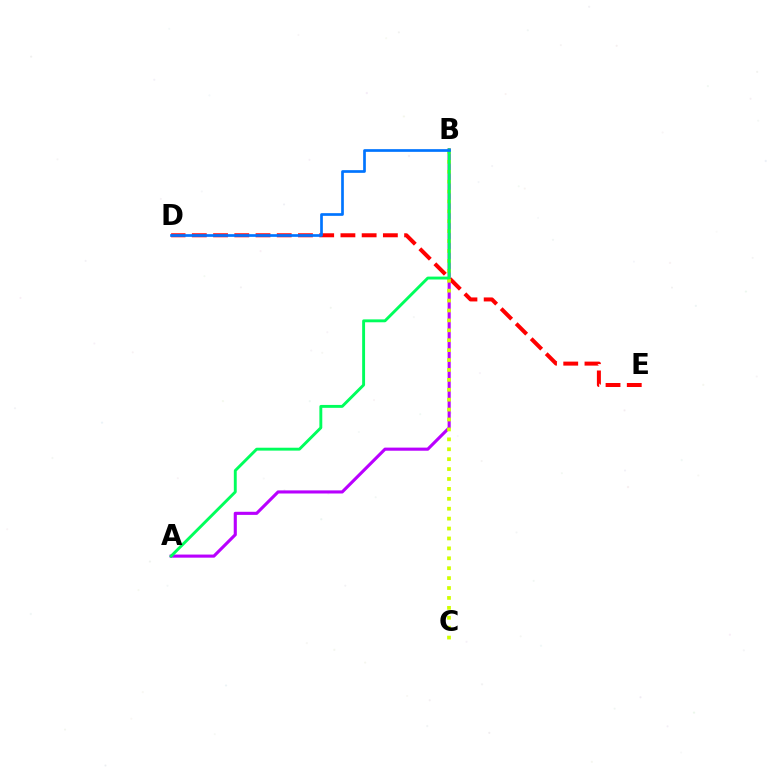{('A', 'B'): [{'color': '#b900ff', 'line_style': 'solid', 'thickness': 2.24}, {'color': '#00ff5c', 'line_style': 'solid', 'thickness': 2.09}], ('D', 'E'): [{'color': '#ff0000', 'line_style': 'dashed', 'thickness': 2.88}], ('B', 'C'): [{'color': '#d1ff00', 'line_style': 'dotted', 'thickness': 2.69}], ('B', 'D'): [{'color': '#0074ff', 'line_style': 'solid', 'thickness': 1.94}]}